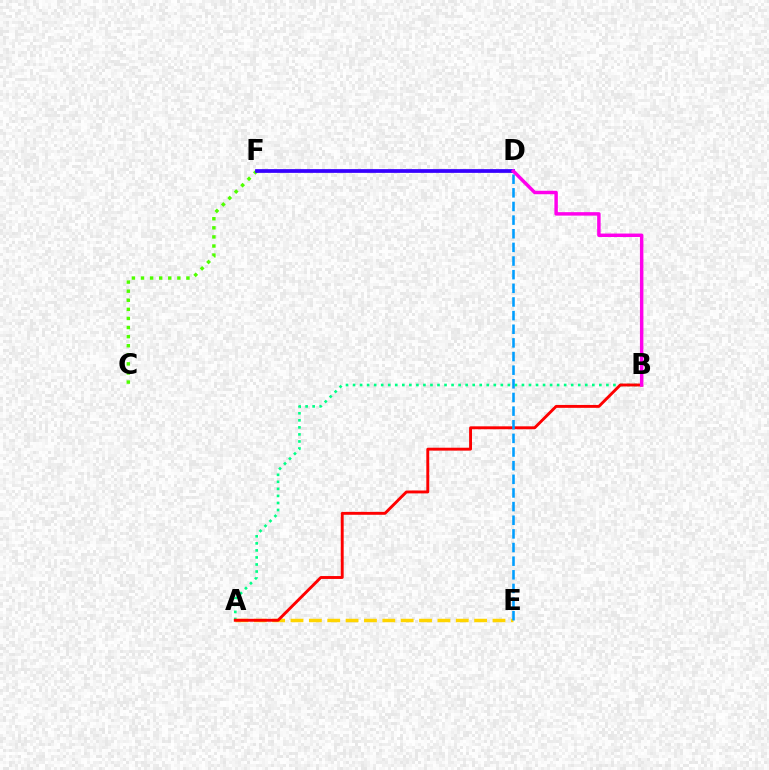{('A', 'B'): [{'color': '#00ff86', 'line_style': 'dotted', 'thickness': 1.91}, {'color': '#ff0000', 'line_style': 'solid', 'thickness': 2.09}], ('C', 'F'): [{'color': '#4fff00', 'line_style': 'dotted', 'thickness': 2.47}], ('A', 'E'): [{'color': '#ffd500', 'line_style': 'dashed', 'thickness': 2.49}], ('D', 'E'): [{'color': '#009eff', 'line_style': 'dashed', 'thickness': 1.85}], ('D', 'F'): [{'color': '#3700ff', 'line_style': 'solid', 'thickness': 2.69}], ('B', 'D'): [{'color': '#ff00ed', 'line_style': 'solid', 'thickness': 2.49}]}